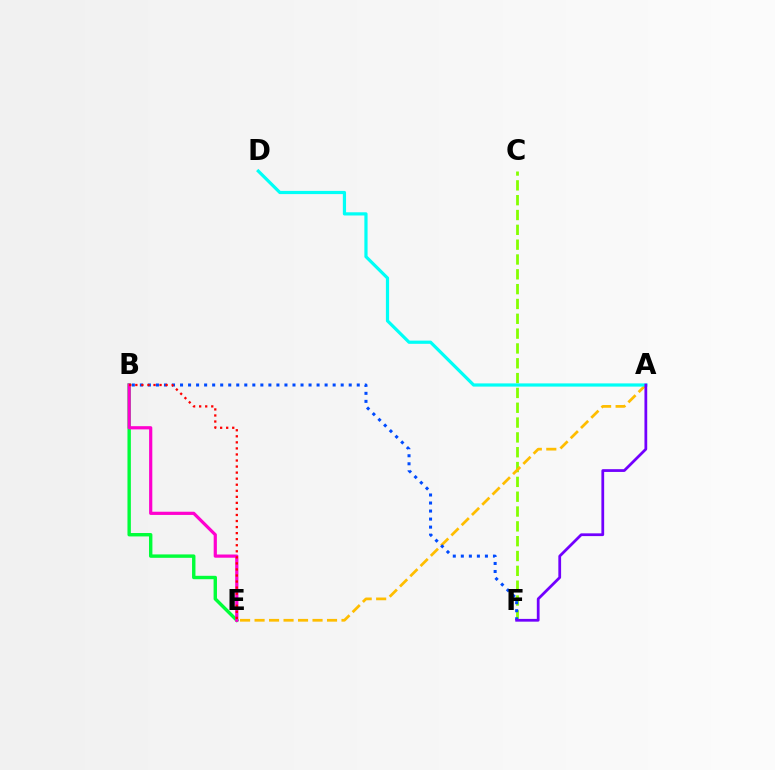{('B', 'E'): [{'color': '#00ff39', 'line_style': 'solid', 'thickness': 2.45}, {'color': '#ff00cf', 'line_style': 'solid', 'thickness': 2.31}, {'color': '#ff0000', 'line_style': 'dotted', 'thickness': 1.64}], ('C', 'F'): [{'color': '#84ff00', 'line_style': 'dashed', 'thickness': 2.01}], ('A', 'E'): [{'color': '#ffbd00', 'line_style': 'dashed', 'thickness': 1.97}], ('A', 'D'): [{'color': '#00fff6', 'line_style': 'solid', 'thickness': 2.31}], ('B', 'F'): [{'color': '#004bff', 'line_style': 'dotted', 'thickness': 2.18}], ('A', 'F'): [{'color': '#7200ff', 'line_style': 'solid', 'thickness': 1.99}]}